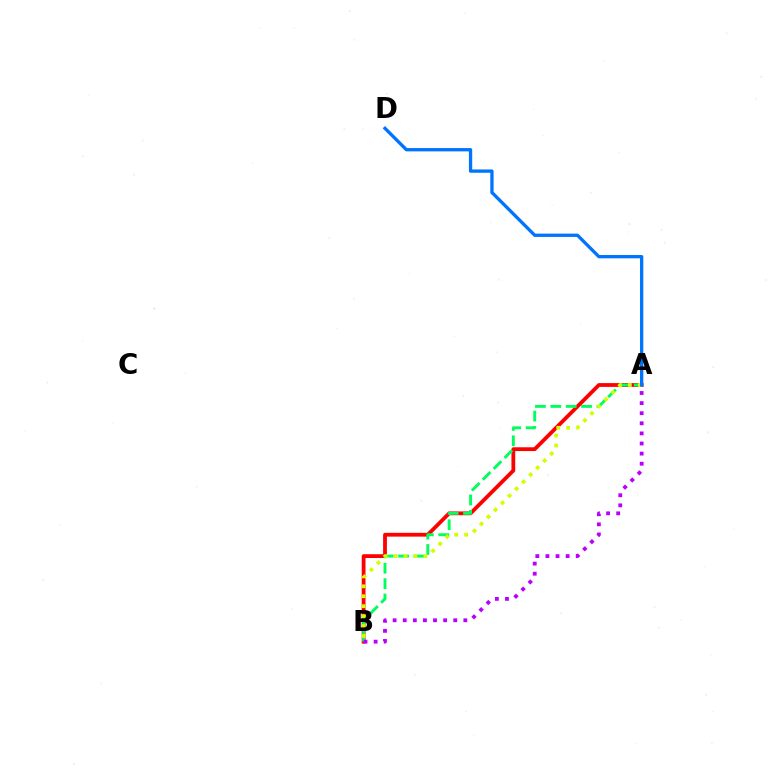{('A', 'B'): [{'color': '#ff0000', 'line_style': 'solid', 'thickness': 2.73}, {'color': '#00ff5c', 'line_style': 'dashed', 'thickness': 2.09}, {'color': '#b900ff', 'line_style': 'dotted', 'thickness': 2.74}, {'color': '#d1ff00', 'line_style': 'dotted', 'thickness': 2.7}], ('A', 'D'): [{'color': '#0074ff', 'line_style': 'solid', 'thickness': 2.38}]}